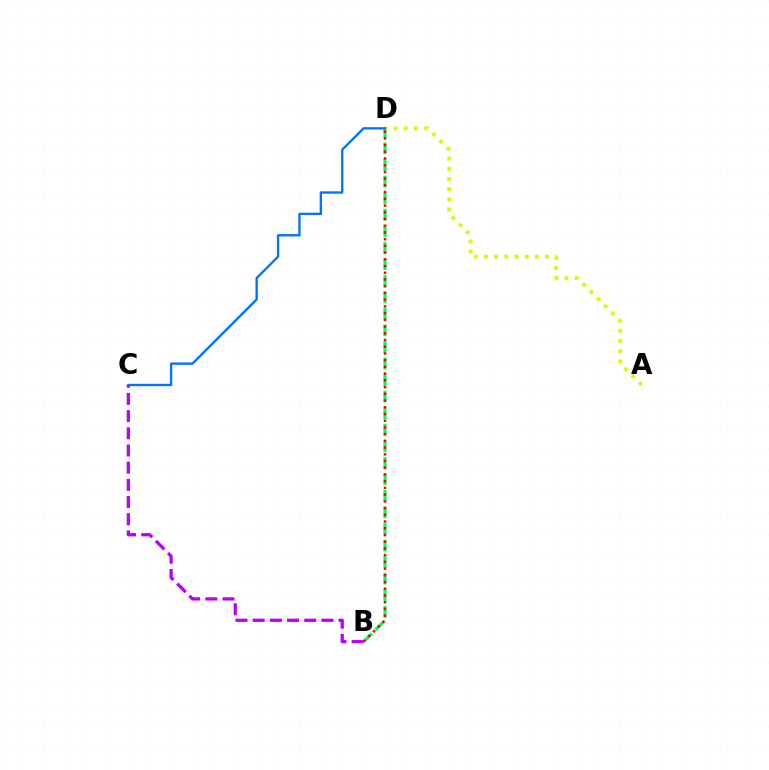{('B', 'D'): [{'color': '#00ff5c', 'line_style': 'dashed', 'thickness': 2.25}, {'color': '#ff0000', 'line_style': 'dotted', 'thickness': 1.83}], ('A', 'D'): [{'color': '#d1ff00', 'line_style': 'dotted', 'thickness': 2.77}], ('B', 'C'): [{'color': '#b900ff', 'line_style': 'dashed', 'thickness': 2.34}], ('C', 'D'): [{'color': '#0074ff', 'line_style': 'solid', 'thickness': 1.69}]}